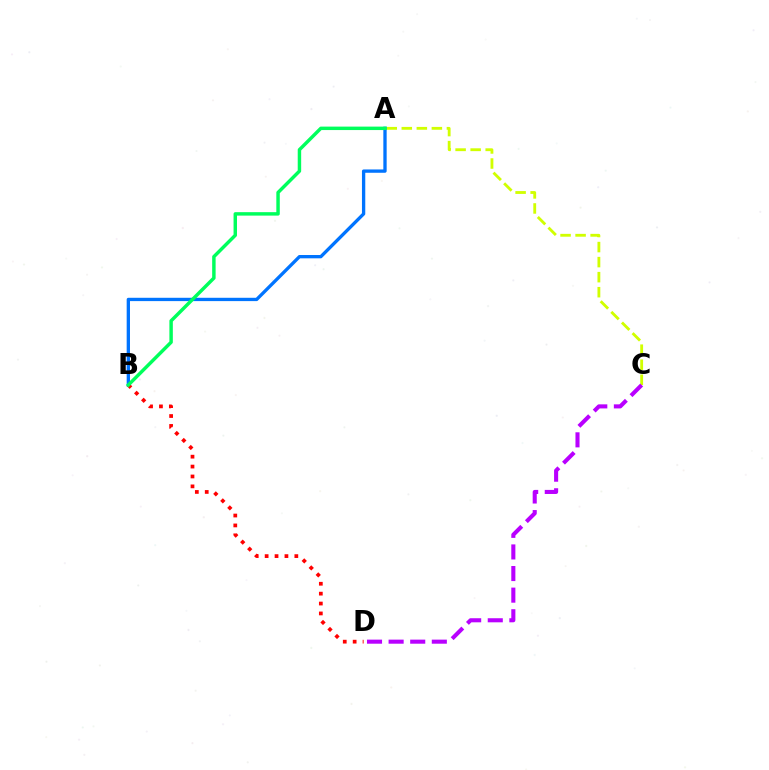{('A', 'C'): [{'color': '#d1ff00', 'line_style': 'dashed', 'thickness': 2.04}], ('A', 'B'): [{'color': '#0074ff', 'line_style': 'solid', 'thickness': 2.39}, {'color': '#00ff5c', 'line_style': 'solid', 'thickness': 2.48}], ('B', 'D'): [{'color': '#ff0000', 'line_style': 'dotted', 'thickness': 2.69}], ('C', 'D'): [{'color': '#b900ff', 'line_style': 'dashed', 'thickness': 2.93}]}